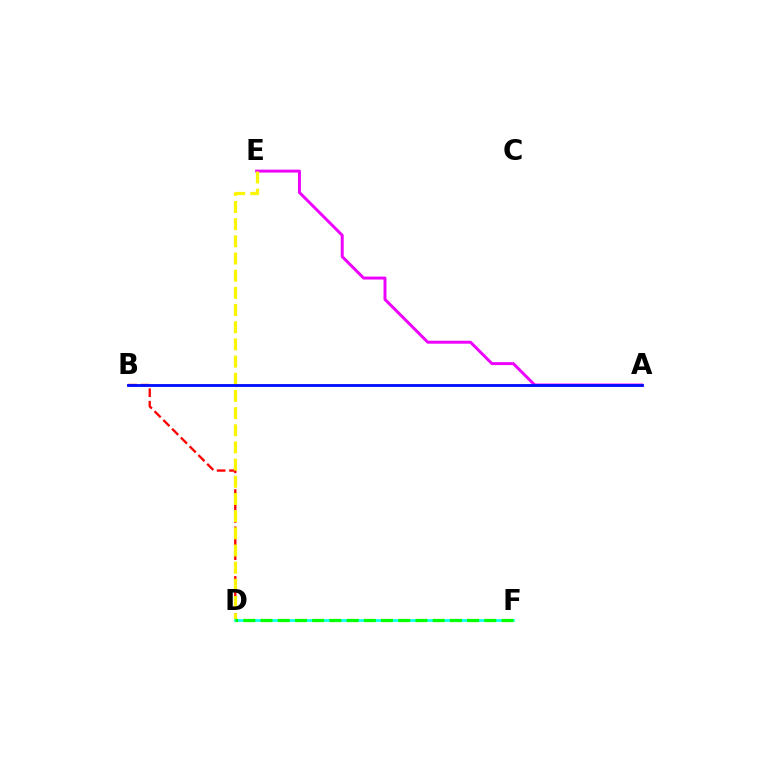{('A', 'E'): [{'color': '#ee00ff', 'line_style': 'solid', 'thickness': 2.12}], ('B', 'D'): [{'color': '#ff0000', 'line_style': 'dashed', 'thickness': 1.68}], ('D', 'E'): [{'color': '#fcf500', 'line_style': 'dashed', 'thickness': 2.33}], ('D', 'F'): [{'color': '#00fff6', 'line_style': 'solid', 'thickness': 1.9}, {'color': '#08ff00', 'line_style': 'dashed', 'thickness': 2.34}], ('A', 'B'): [{'color': '#0010ff', 'line_style': 'solid', 'thickness': 2.05}]}